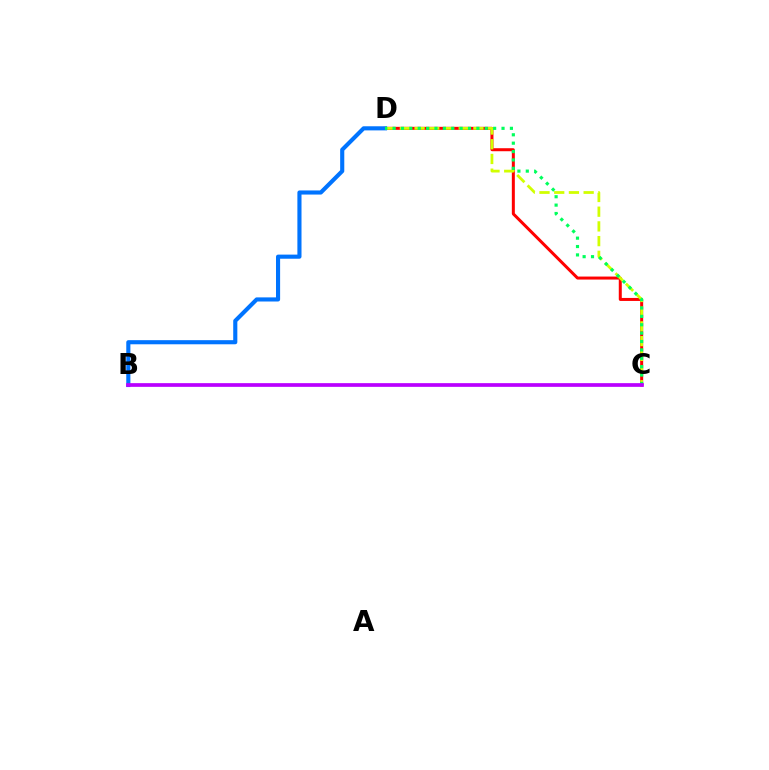{('C', 'D'): [{'color': '#ff0000', 'line_style': 'solid', 'thickness': 2.16}, {'color': '#d1ff00', 'line_style': 'dashed', 'thickness': 2.0}, {'color': '#00ff5c', 'line_style': 'dotted', 'thickness': 2.28}], ('B', 'D'): [{'color': '#0074ff', 'line_style': 'solid', 'thickness': 2.96}], ('B', 'C'): [{'color': '#b900ff', 'line_style': 'solid', 'thickness': 2.67}]}